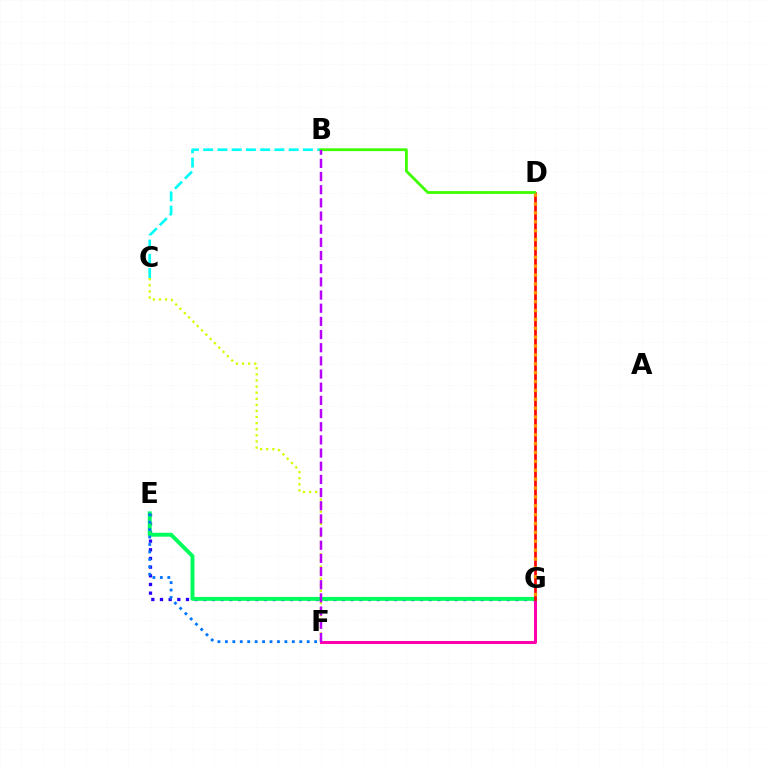{('E', 'G'): [{'color': '#2500ff', 'line_style': 'dotted', 'thickness': 2.36}, {'color': '#00ff5c', 'line_style': 'solid', 'thickness': 2.82}], ('B', 'C'): [{'color': '#00fff6', 'line_style': 'dashed', 'thickness': 1.94}], ('F', 'G'): [{'color': '#ff00ac', 'line_style': 'solid', 'thickness': 2.18}], ('C', 'F'): [{'color': '#d1ff00', 'line_style': 'dotted', 'thickness': 1.66}], ('D', 'G'): [{'color': '#ff0000', 'line_style': 'solid', 'thickness': 1.93}, {'color': '#ff9400', 'line_style': 'dotted', 'thickness': 2.41}], ('B', 'D'): [{'color': '#3dff00', 'line_style': 'solid', 'thickness': 2.01}], ('E', 'F'): [{'color': '#0074ff', 'line_style': 'dotted', 'thickness': 2.02}], ('B', 'F'): [{'color': '#b900ff', 'line_style': 'dashed', 'thickness': 1.79}]}